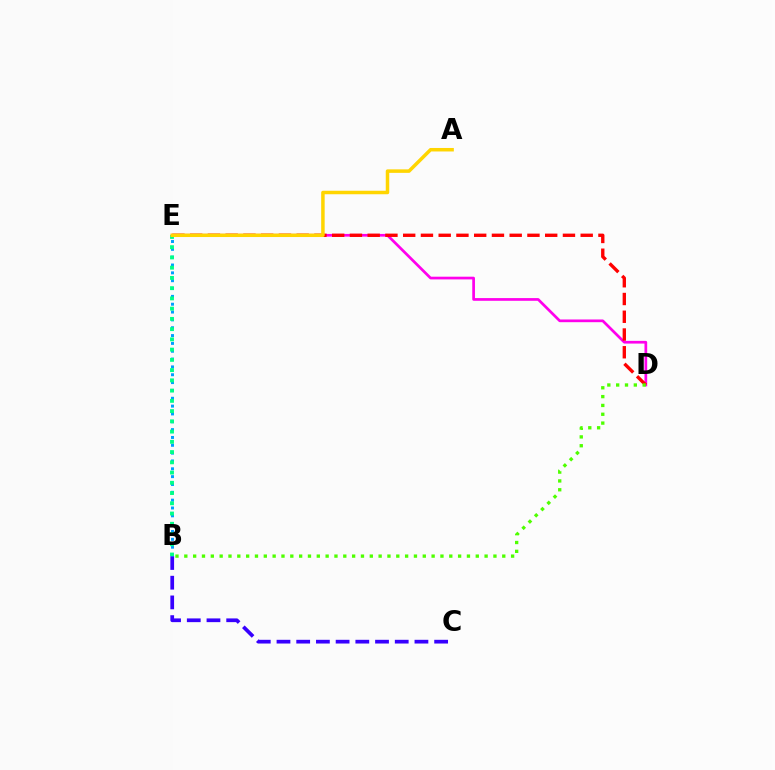{('D', 'E'): [{'color': '#ff00ed', 'line_style': 'solid', 'thickness': 1.95}, {'color': '#ff0000', 'line_style': 'dashed', 'thickness': 2.41}], ('B', 'C'): [{'color': '#3700ff', 'line_style': 'dashed', 'thickness': 2.68}], ('B', 'E'): [{'color': '#009eff', 'line_style': 'dotted', 'thickness': 2.13}, {'color': '#00ff86', 'line_style': 'dotted', 'thickness': 2.78}], ('B', 'D'): [{'color': '#4fff00', 'line_style': 'dotted', 'thickness': 2.4}], ('A', 'E'): [{'color': '#ffd500', 'line_style': 'solid', 'thickness': 2.52}]}